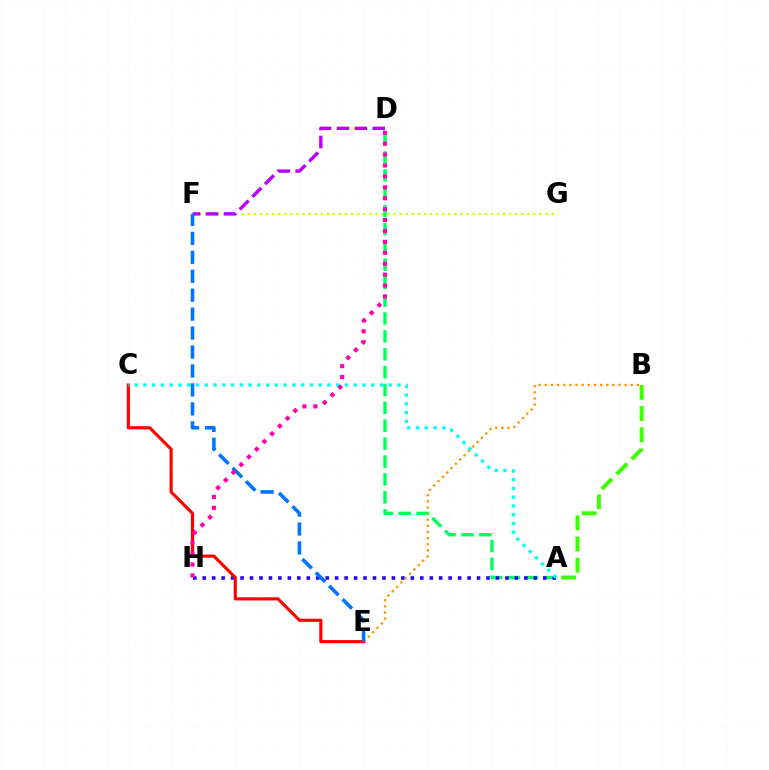{('F', 'G'): [{'color': '#d1ff00', 'line_style': 'dotted', 'thickness': 1.65}], ('A', 'D'): [{'color': '#00ff5c', 'line_style': 'dashed', 'thickness': 2.43}], ('A', 'H'): [{'color': '#2500ff', 'line_style': 'dotted', 'thickness': 2.57}], ('B', 'E'): [{'color': '#ff9400', 'line_style': 'dotted', 'thickness': 1.67}], ('C', 'E'): [{'color': '#ff0000', 'line_style': 'solid', 'thickness': 2.25}], ('A', 'C'): [{'color': '#00fff6', 'line_style': 'dotted', 'thickness': 2.38}], ('D', 'F'): [{'color': '#b900ff', 'line_style': 'dashed', 'thickness': 2.43}], ('A', 'B'): [{'color': '#3dff00', 'line_style': 'dashed', 'thickness': 2.88}], ('E', 'F'): [{'color': '#0074ff', 'line_style': 'dashed', 'thickness': 2.57}], ('D', 'H'): [{'color': '#ff00ac', 'line_style': 'dotted', 'thickness': 2.97}]}